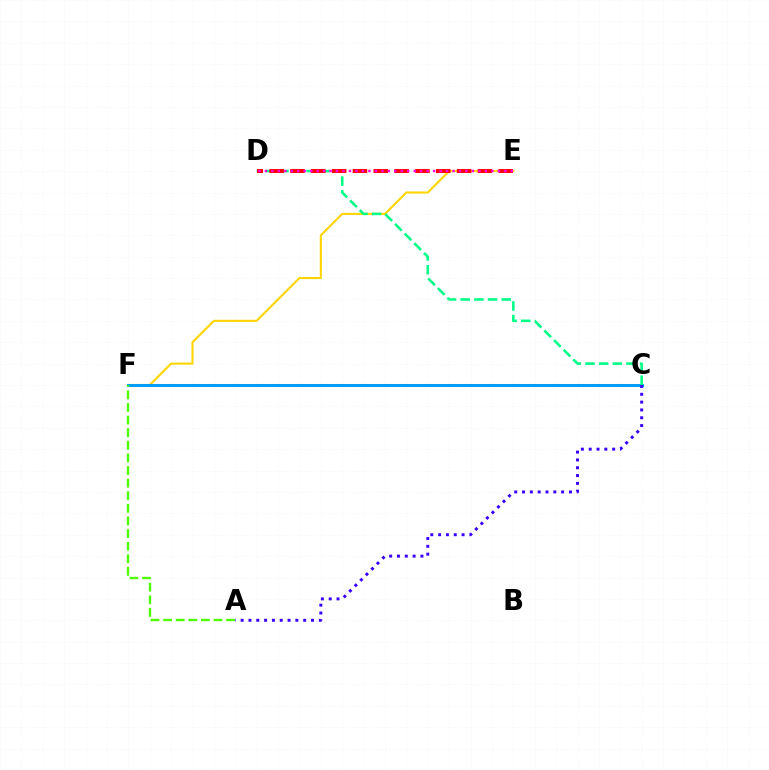{('E', 'F'): [{'color': '#ffd500', 'line_style': 'solid', 'thickness': 1.51}], ('C', 'F'): [{'color': '#009eff', 'line_style': 'solid', 'thickness': 2.18}], ('A', 'C'): [{'color': '#3700ff', 'line_style': 'dotted', 'thickness': 2.12}], ('C', 'D'): [{'color': '#00ff86', 'line_style': 'dashed', 'thickness': 1.86}], ('D', 'E'): [{'color': '#ff0000', 'line_style': 'dashed', 'thickness': 2.83}, {'color': '#ff00ed', 'line_style': 'dotted', 'thickness': 1.76}], ('A', 'F'): [{'color': '#4fff00', 'line_style': 'dashed', 'thickness': 1.71}]}